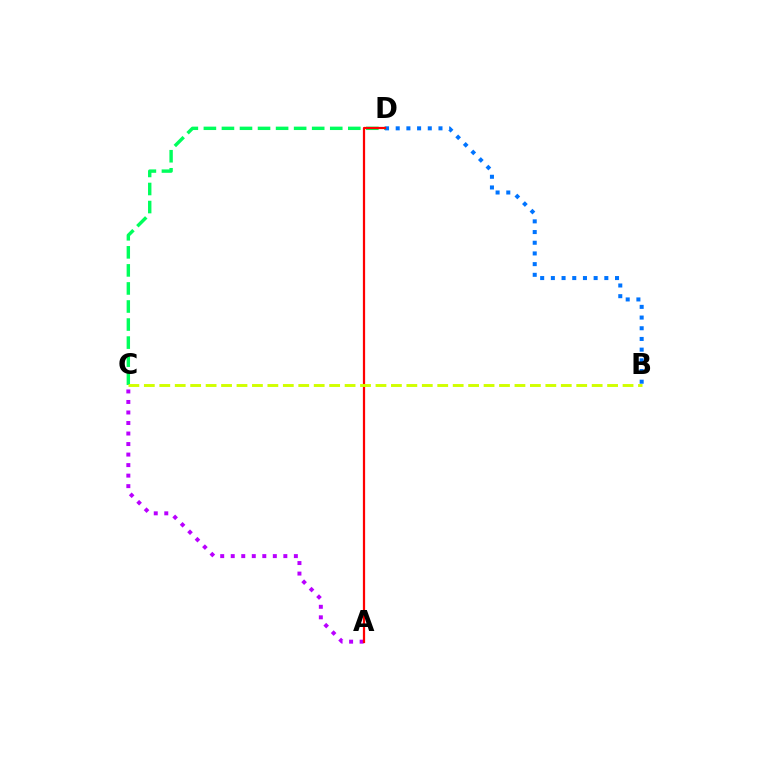{('C', 'D'): [{'color': '#00ff5c', 'line_style': 'dashed', 'thickness': 2.45}], ('A', 'C'): [{'color': '#b900ff', 'line_style': 'dotted', 'thickness': 2.86}], ('B', 'D'): [{'color': '#0074ff', 'line_style': 'dotted', 'thickness': 2.9}], ('A', 'D'): [{'color': '#ff0000', 'line_style': 'solid', 'thickness': 1.61}], ('B', 'C'): [{'color': '#d1ff00', 'line_style': 'dashed', 'thickness': 2.1}]}